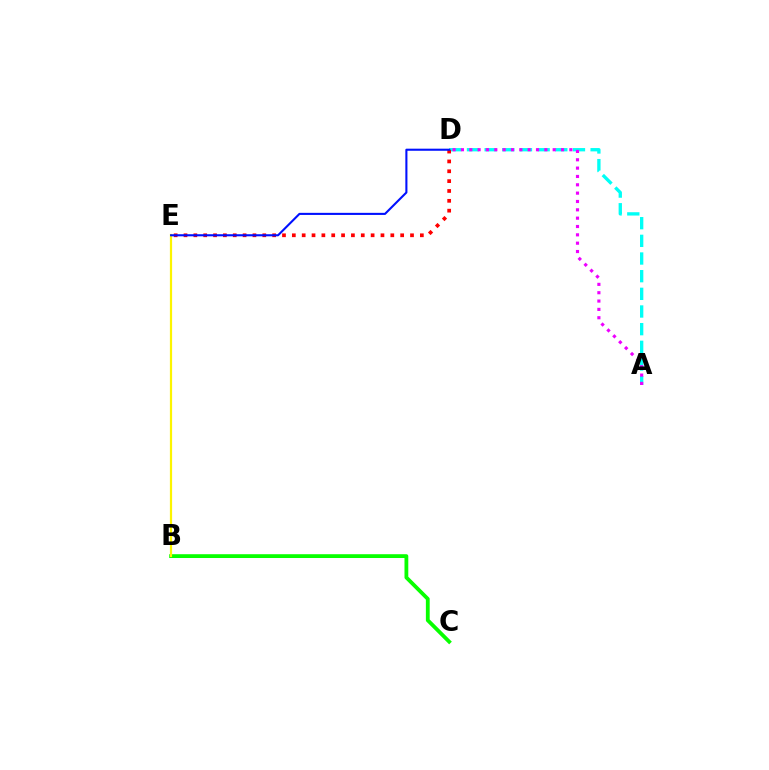{('B', 'C'): [{'color': '#08ff00', 'line_style': 'solid', 'thickness': 2.74}], ('A', 'D'): [{'color': '#00fff6', 'line_style': 'dashed', 'thickness': 2.4}, {'color': '#ee00ff', 'line_style': 'dotted', 'thickness': 2.27}], ('D', 'E'): [{'color': '#ff0000', 'line_style': 'dotted', 'thickness': 2.68}, {'color': '#0010ff', 'line_style': 'solid', 'thickness': 1.51}], ('B', 'E'): [{'color': '#fcf500', 'line_style': 'solid', 'thickness': 1.59}]}